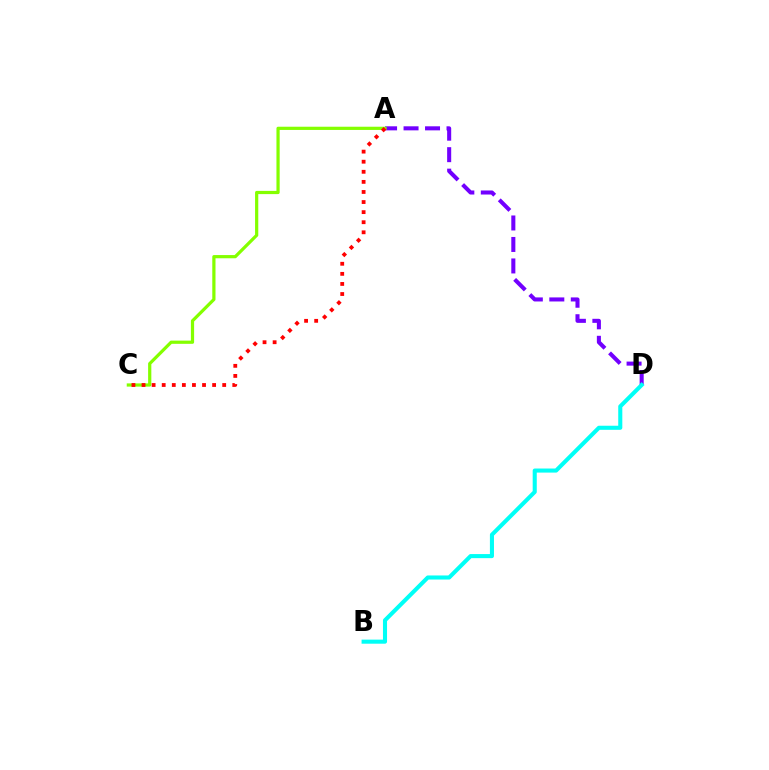{('A', 'D'): [{'color': '#7200ff', 'line_style': 'dashed', 'thickness': 2.92}], ('A', 'C'): [{'color': '#84ff00', 'line_style': 'solid', 'thickness': 2.32}, {'color': '#ff0000', 'line_style': 'dotted', 'thickness': 2.74}], ('B', 'D'): [{'color': '#00fff6', 'line_style': 'solid', 'thickness': 2.93}]}